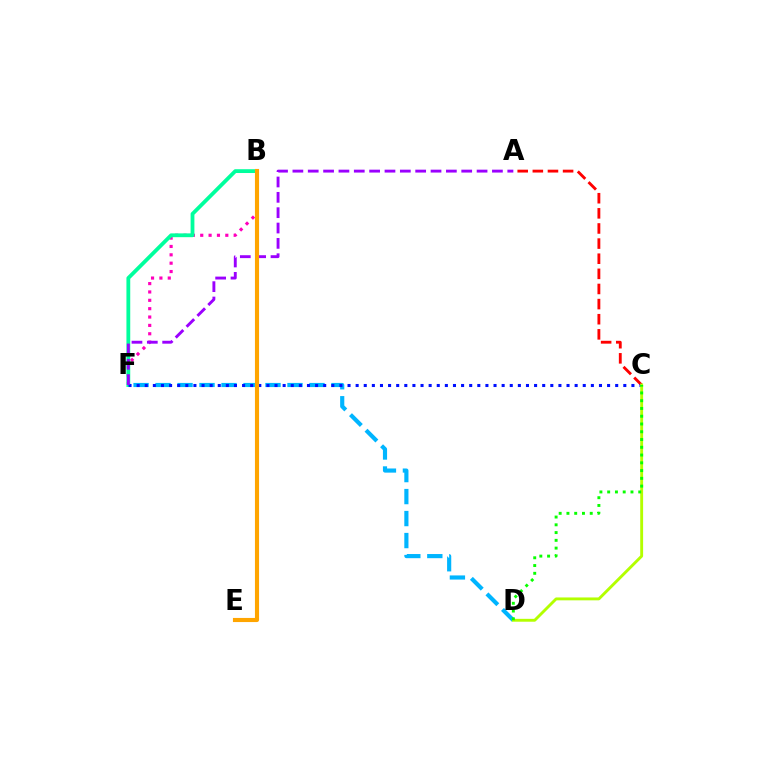{('B', 'F'): [{'color': '#ff00bd', 'line_style': 'dotted', 'thickness': 2.27}, {'color': '#00ff9d', 'line_style': 'solid', 'thickness': 2.74}], ('A', 'C'): [{'color': '#ff0000', 'line_style': 'dashed', 'thickness': 2.05}], ('D', 'F'): [{'color': '#00b5ff', 'line_style': 'dashed', 'thickness': 2.99}], ('C', 'F'): [{'color': '#0010ff', 'line_style': 'dotted', 'thickness': 2.2}], ('C', 'D'): [{'color': '#b3ff00', 'line_style': 'solid', 'thickness': 2.07}, {'color': '#08ff00', 'line_style': 'dotted', 'thickness': 2.11}], ('A', 'F'): [{'color': '#9b00ff', 'line_style': 'dashed', 'thickness': 2.09}], ('B', 'E'): [{'color': '#ffa500', 'line_style': 'solid', 'thickness': 2.96}]}